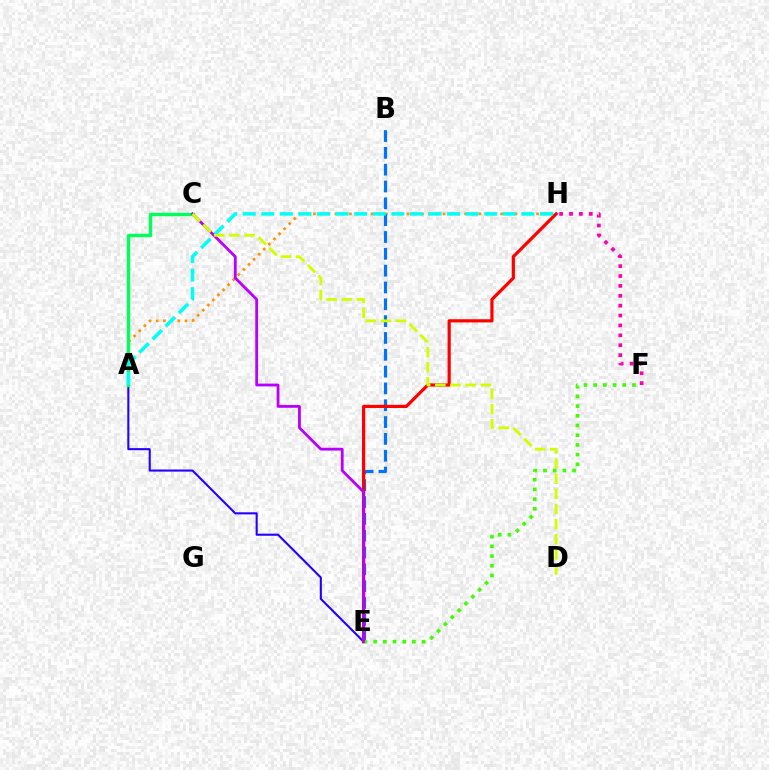{('A', 'H'): [{'color': '#ff9400', 'line_style': 'dotted', 'thickness': 1.96}, {'color': '#00fff6', 'line_style': 'dashed', 'thickness': 2.52}], ('A', 'E'): [{'color': '#2500ff', 'line_style': 'solid', 'thickness': 1.5}], ('B', 'E'): [{'color': '#0074ff', 'line_style': 'dashed', 'thickness': 2.29}], ('E', 'H'): [{'color': '#ff0000', 'line_style': 'solid', 'thickness': 2.3}], ('E', 'F'): [{'color': '#3dff00', 'line_style': 'dotted', 'thickness': 2.63}], ('A', 'C'): [{'color': '#00ff5c', 'line_style': 'solid', 'thickness': 2.44}], ('F', 'H'): [{'color': '#ff00ac', 'line_style': 'dotted', 'thickness': 2.69}], ('C', 'E'): [{'color': '#b900ff', 'line_style': 'solid', 'thickness': 2.02}], ('C', 'D'): [{'color': '#d1ff00', 'line_style': 'dashed', 'thickness': 2.06}]}